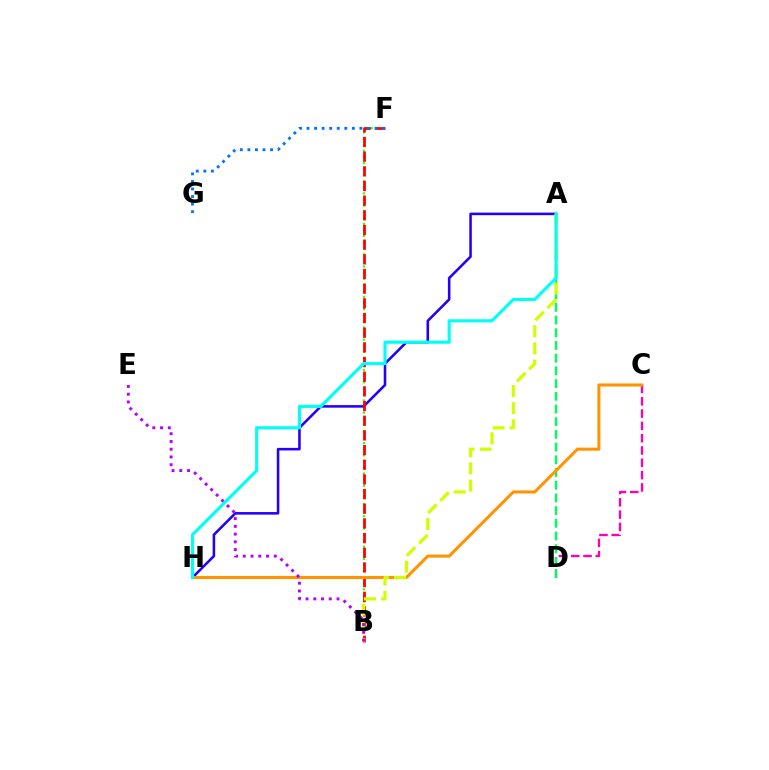{('C', 'D'): [{'color': '#ff00ac', 'line_style': 'dashed', 'thickness': 1.67}], ('B', 'F'): [{'color': '#3dff00', 'line_style': 'dotted', 'thickness': 1.65}, {'color': '#ff0000', 'line_style': 'dashed', 'thickness': 1.99}], ('A', 'H'): [{'color': '#2500ff', 'line_style': 'solid', 'thickness': 1.84}, {'color': '#00fff6', 'line_style': 'solid', 'thickness': 2.25}], ('F', 'G'): [{'color': '#0074ff', 'line_style': 'dotted', 'thickness': 2.05}], ('A', 'D'): [{'color': '#00ff5c', 'line_style': 'dashed', 'thickness': 1.73}], ('C', 'H'): [{'color': '#ff9400', 'line_style': 'solid', 'thickness': 2.2}], ('A', 'B'): [{'color': '#d1ff00', 'line_style': 'dashed', 'thickness': 2.33}], ('B', 'E'): [{'color': '#b900ff', 'line_style': 'dotted', 'thickness': 2.11}]}